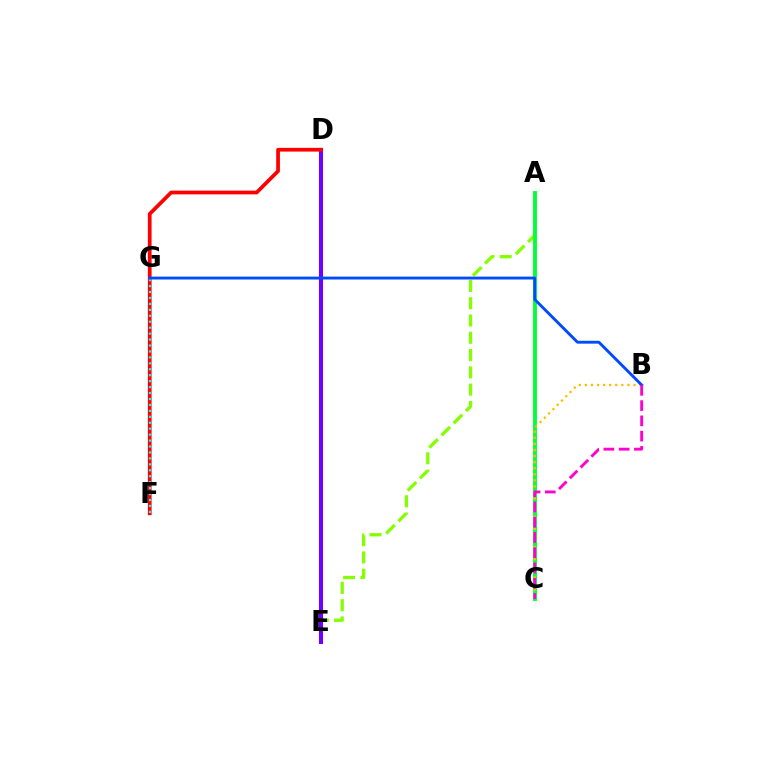{('A', 'E'): [{'color': '#84ff00', 'line_style': 'dashed', 'thickness': 2.35}], ('D', 'E'): [{'color': '#7200ff', 'line_style': 'solid', 'thickness': 2.93}], ('D', 'F'): [{'color': '#ff0000', 'line_style': 'solid', 'thickness': 2.69}], ('A', 'C'): [{'color': '#00ff39', 'line_style': 'solid', 'thickness': 2.78}], ('F', 'G'): [{'color': '#00fff6', 'line_style': 'dotted', 'thickness': 1.61}], ('B', 'C'): [{'color': '#ffbd00', 'line_style': 'dotted', 'thickness': 1.65}, {'color': '#ff00cf', 'line_style': 'dashed', 'thickness': 2.07}], ('B', 'G'): [{'color': '#004bff', 'line_style': 'solid', 'thickness': 2.08}]}